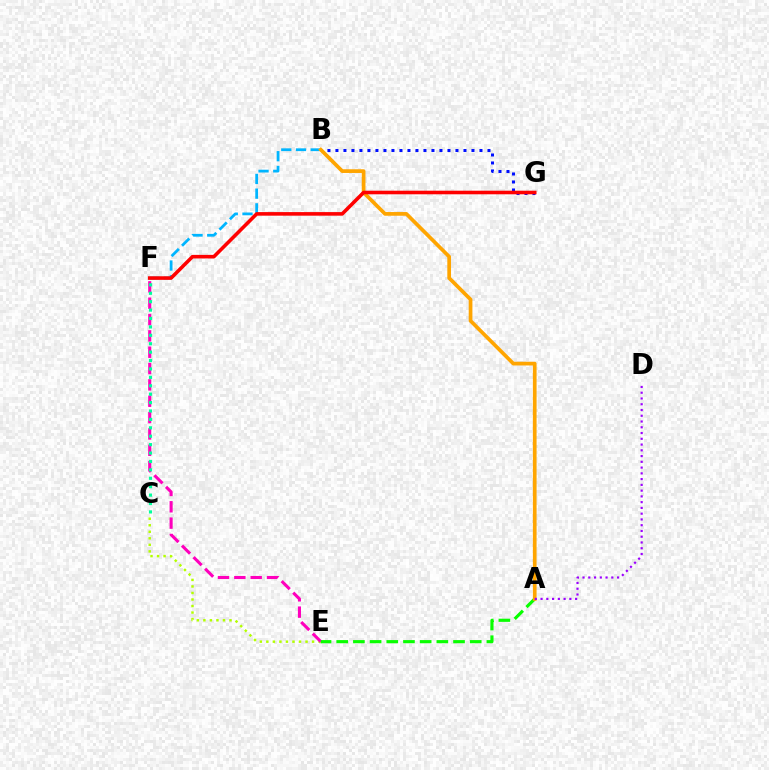{('C', 'E'): [{'color': '#b3ff00', 'line_style': 'dotted', 'thickness': 1.77}], ('B', 'G'): [{'color': '#0010ff', 'line_style': 'dotted', 'thickness': 2.17}], ('E', 'F'): [{'color': '#ff00bd', 'line_style': 'dashed', 'thickness': 2.22}], ('A', 'E'): [{'color': '#08ff00', 'line_style': 'dashed', 'thickness': 2.27}], ('B', 'F'): [{'color': '#00b5ff', 'line_style': 'dashed', 'thickness': 2.0}], ('C', 'F'): [{'color': '#00ff9d', 'line_style': 'dotted', 'thickness': 2.28}], ('A', 'B'): [{'color': '#ffa500', 'line_style': 'solid', 'thickness': 2.67}], ('F', 'G'): [{'color': '#ff0000', 'line_style': 'solid', 'thickness': 2.58}], ('A', 'D'): [{'color': '#9b00ff', 'line_style': 'dotted', 'thickness': 1.56}]}